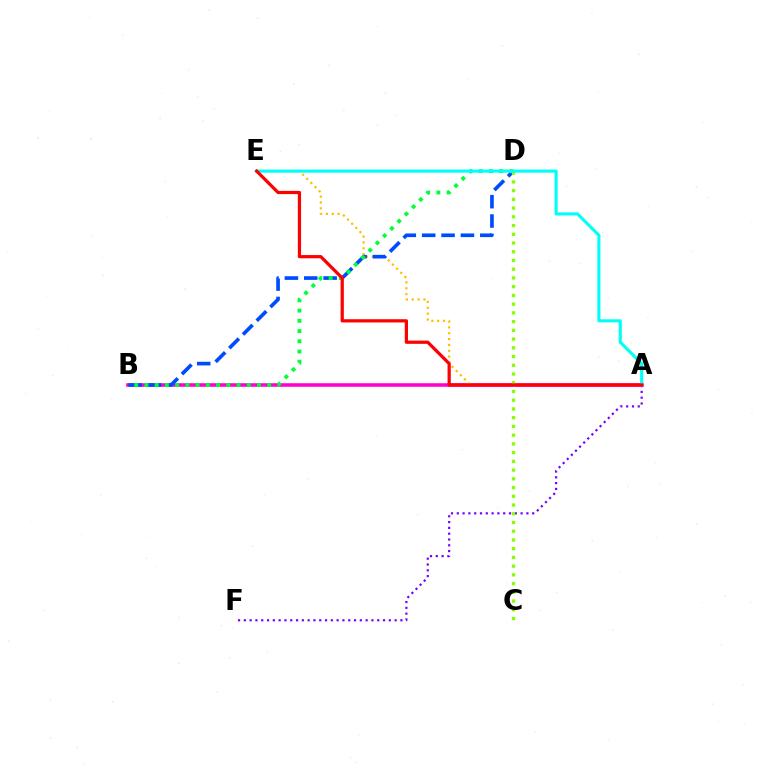{('A', 'B'): [{'color': '#ff00cf', 'line_style': 'solid', 'thickness': 2.56}], ('A', 'E'): [{'color': '#ffbd00', 'line_style': 'dotted', 'thickness': 1.59}, {'color': '#00fff6', 'line_style': 'solid', 'thickness': 2.23}, {'color': '#ff0000', 'line_style': 'solid', 'thickness': 2.33}], ('B', 'D'): [{'color': '#004bff', 'line_style': 'dashed', 'thickness': 2.63}, {'color': '#00ff39', 'line_style': 'dotted', 'thickness': 2.78}], ('A', 'F'): [{'color': '#7200ff', 'line_style': 'dotted', 'thickness': 1.58}], ('C', 'D'): [{'color': '#84ff00', 'line_style': 'dotted', 'thickness': 2.37}]}